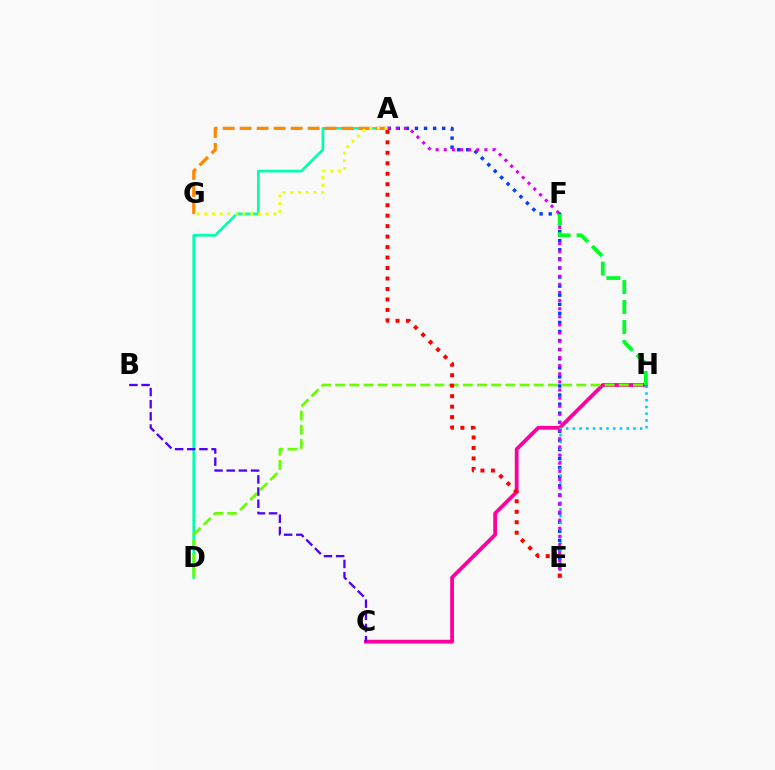{('A', 'E'): [{'color': '#003fff', 'line_style': 'dotted', 'thickness': 2.47}, {'color': '#d600ff', 'line_style': 'dotted', 'thickness': 2.21}, {'color': '#ff0000', 'line_style': 'dotted', 'thickness': 2.85}], ('C', 'H'): [{'color': '#ff00a0', 'line_style': 'solid', 'thickness': 2.73}], ('A', 'D'): [{'color': '#00ffaf', 'line_style': 'solid', 'thickness': 1.94}], ('A', 'G'): [{'color': '#ff8800', 'line_style': 'dashed', 'thickness': 2.31}, {'color': '#eeff00', 'line_style': 'dotted', 'thickness': 2.09}], ('D', 'H'): [{'color': '#66ff00', 'line_style': 'dashed', 'thickness': 1.93}], ('E', 'H'): [{'color': '#00c7ff', 'line_style': 'dotted', 'thickness': 1.83}], ('F', 'H'): [{'color': '#00ff27', 'line_style': 'dashed', 'thickness': 2.72}], ('B', 'C'): [{'color': '#4f00ff', 'line_style': 'dashed', 'thickness': 1.65}]}